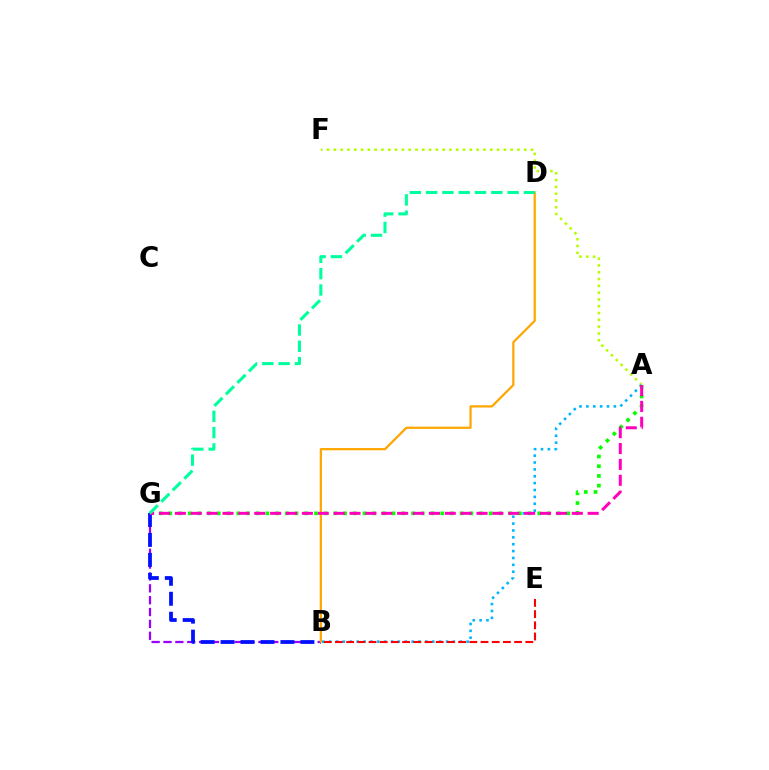{('A', 'G'): [{'color': '#08ff00', 'line_style': 'dotted', 'thickness': 2.64}, {'color': '#ff00bd', 'line_style': 'dashed', 'thickness': 2.16}], ('B', 'G'): [{'color': '#9b00ff', 'line_style': 'dashed', 'thickness': 1.61}, {'color': '#0010ff', 'line_style': 'dashed', 'thickness': 2.71}], ('B', 'D'): [{'color': '#ffa500', 'line_style': 'solid', 'thickness': 1.6}], ('A', 'F'): [{'color': '#b3ff00', 'line_style': 'dotted', 'thickness': 1.85}], ('A', 'B'): [{'color': '#00b5ff', 'line_style': 'dotted', 'thickness': 1.87}], ('B', 'E'): [{'color': '#ff0000', 'line_style': 'dashed', 'thickness': 1.52}], ('D', 'G'): [{'color': '#00ff9d', 'line_style': 'dashed', 'thickness': 2.22}]}